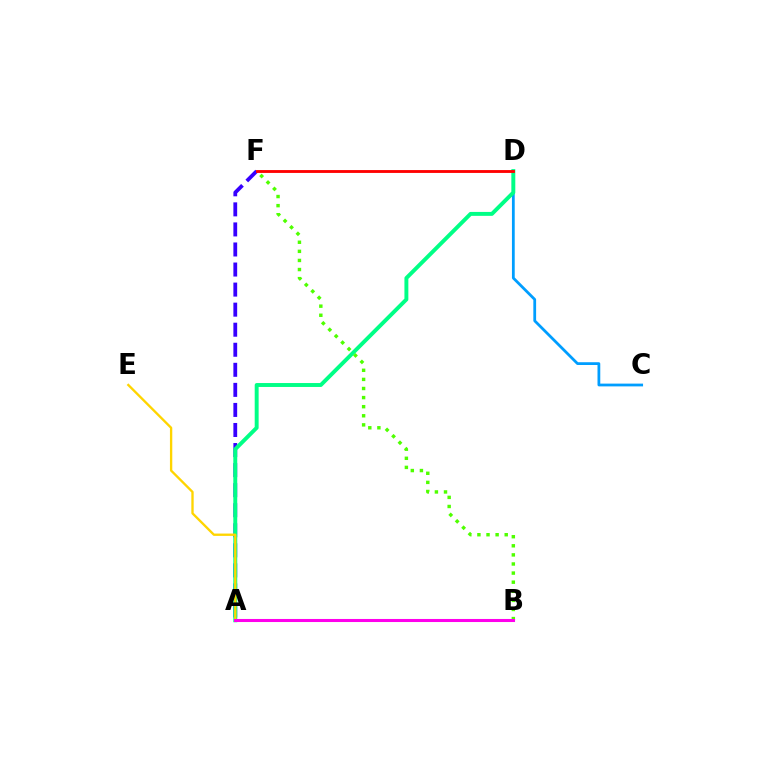{('A', 'F'): [{'color': '#3700ff', 'line_style': 'dashed', 'thickness': 2.72}], ('C', 'D'): [{'color': '#009eff', 'line_style': 'solid', 'thickness': 2.0}], ('A', 'D'): [{'color': '#00ff86', 'line_style': 'solid', 'thickness': 2.83}], ('B', 'F'): [{'color': '#4fff00', 'line_style': 'dotted', 'thickness': 2.47}], ('A', 'E'): [{'color': '#ffd500', 'line_style': 'solid', 'thickness': 1.68}], ('A', 'B'): [{'color': '#ff00ed', 'line_style': 'solid', 'thickness': 2.21}], ('D', 'F'): [{'color': '#ff0000', 'line_style': 'solid', 'thickness': 2.05}]}